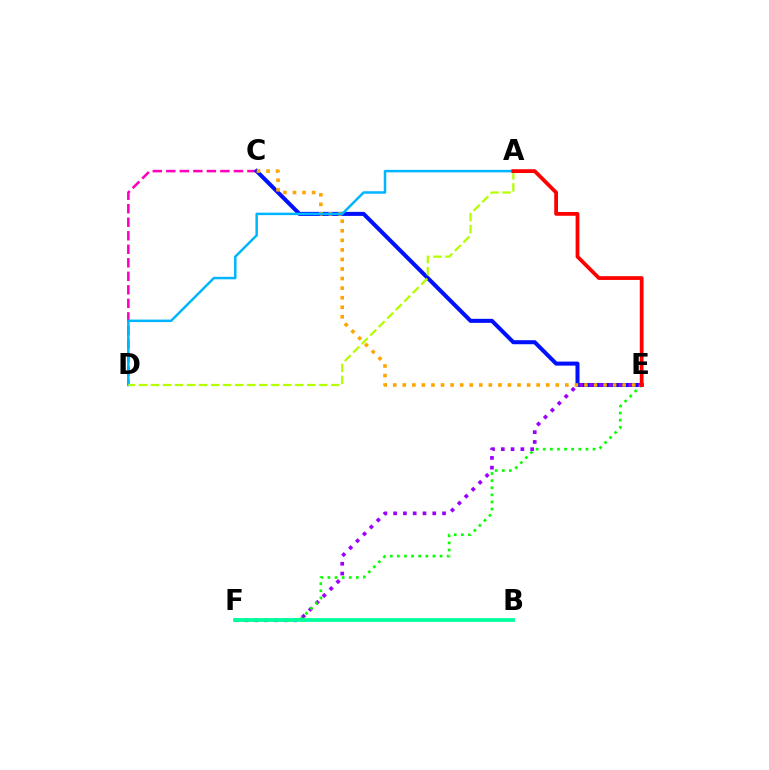{('C', 'D'): [{'color': '#ff00bd', 'line_style': 'dashed', 'thickness': 1.84}], ('C', 'E'): [{'color': '#0010ff', 'line_style': 'solid', 'thickness': 2.91}, {'color': '#ffa500', 'line_style': 'dotted', 'thickness': 2.6}], ('E', 'F'): [{'color': '#9b00ff', 'line_style': 'dotted', 'thickness': 2.66}, {'color': '#08ff00', 'line_style': 'dotted', 'thickness': 1.93}], ('A', 'D'): [{'color': '#00b5ff', 'line_style': 'solid', 'thickness': 1.79}, {'color': '#b3ff00', 'line_style': 'dashed', 'thickness': 1.63}], ('B', 'F'): [{'color': '#00ff9d', 'line_style': 'solid', 'thickness': 2.73}], ('A', 'E'): [{'color': '#ff0000', 'line_style': 'solid', 'thickness': 2.71}]}